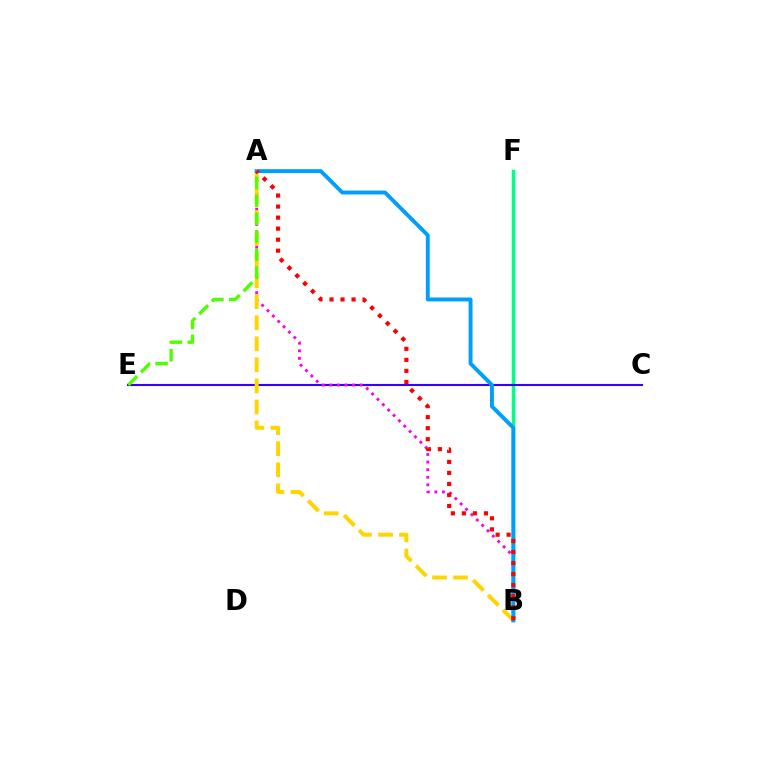{('B', 'F'): [{'color': '#00ff86', 'line_style': 'solid', 'thickness': 2.51}], ('C', 'E'): [{'color': '#3700ff', 'line_style': 'solid', 'thickness': 1.51}], ('A', 'B'): [{'color': '#ff00ed', 'line_style': 'dotted', 'thickness': 2.06}, {'color': '#ffd500', 'line_style': 'dashed', 'thickness': 2.86}, {'color': '#009eff', 'line_style': 'solid', 'thickness': 2.81}, {'color': '#ff0000', 'line_style': 'dotted', 'thickness': 3.0}], ('A', 'E'): [{'color': '#4fff00', 'line_style': 'dashed', 'thickness': 2.43}]}